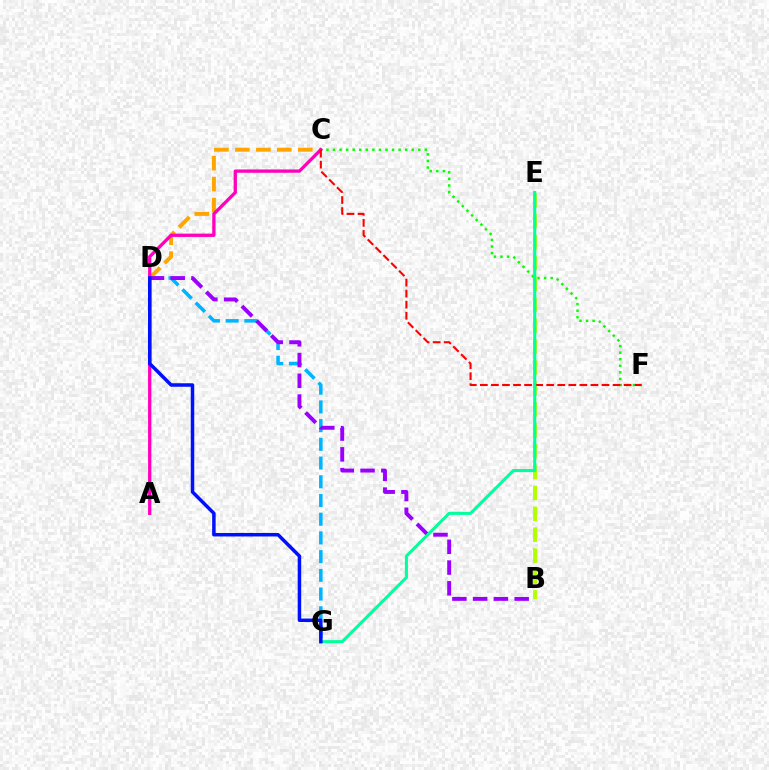{('C', 'F'): [{'color': '#08ff00', 'line_style': 'dotted', 'thickness': 1.78}, {'color': '#ff0000', 'line_style': 'dashed', 'thickness': 1.5}], ('C', 'D'): [{'color': '#ffa500', 'line_style': 'dashed', 'thickness': 2.85}], ('D', 'G'): [{'color': '#00b5ff', 'line_style': 'dashed', 'thickness': 2.54}, {'color': '#0010ff', 'line_style': 'solid', 'thickness': 2.52}], ('A', 'C'): [{'color': '#ff00bd', 'line_style': 'solid', 'thickness': 2.38}], ('B', 'E'): [{'color': '#b3ff00', 'line_style': 'dashed', 'thickness': 2.84}], ('B', 'D'): [{'color': '#9b00ff', 'line_style': 'dashed', 'thickness': 2.82}], ('E', 'G'): [{'color': '#00ff9d', 'line_style': 'solid', 'thickness': 2.21}]}